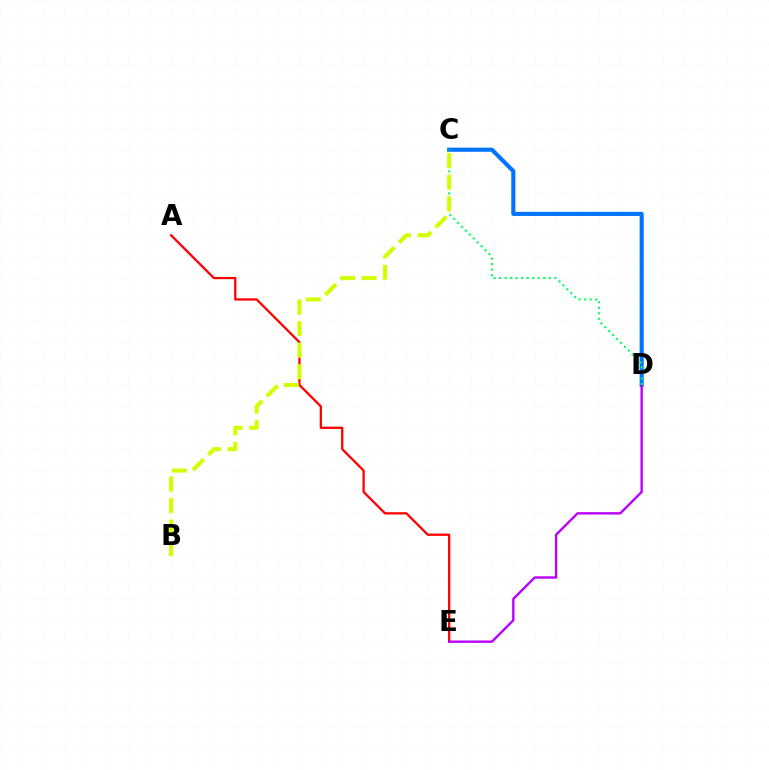{('A', 'E'): [{'color': '#ff0000', 'line_style': 'solid', 'thickness': 1.64}], ('C', 'D'): [{'color': '#0074ff', 'line_style': 'solid', 'thickness': 2.96}, {'color': '#00ff5c', 'line_style': 'dotted', 'thickness': 1.5}], ('D', 'E'): [{'color': '#b900ff', 'line_style': 'solid', 'thickness': 1.71}], ('B', 'C'): [{'color': '#d1ff00', 'line_style': 'dashed', 'thickness': 2.93}]}